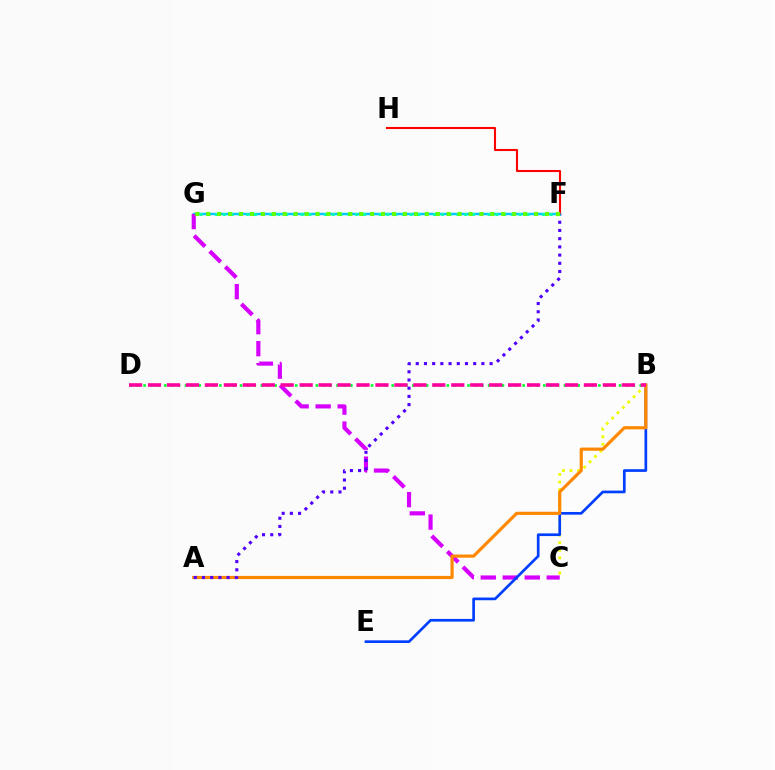{('B', 'D'): [{'color': '#00ff27', 'line_style': 'dotted', 'thickness': 1.87}, {'color': '#ff00a0', 'line_style': 'dashed', 'thickness': 2.57}], ('F', 'G'): [{'color': '#00c7ff', 'line_style': 'solid', 'thickness': 1.79}, {'color': '#00ffaf', 'line_style': 'dotted', 'thickness': 2.11}, {'color': '#66ff00', 'line_style': 'dotted', 'thickness': 2.97}], ('B', 'C'): [{'color': '#eeff00', 'line_style': 'dotted', 'thickness': 2.06}], ('F', 'H'): [{'color': '#ff0000', 'line_style': 'solid', 'thickness': 1.51}], ('C', 'G'): [{'color': '#d600ff', 'line_style': 'dashed', 'thickness': 2.99}], ('B', 'E'): [{'color': '#003fff', 'line_style': 'solid', 'thickness': 1.94}], ('A', 'B'): [{'color': '#ff8800', 'line_style': 'solid', 'thickness': 2.28}], ('A', 'F'): [{'color': '#4f00ff', 'line_style': 'dotted', 'thickness': 2.23}]}